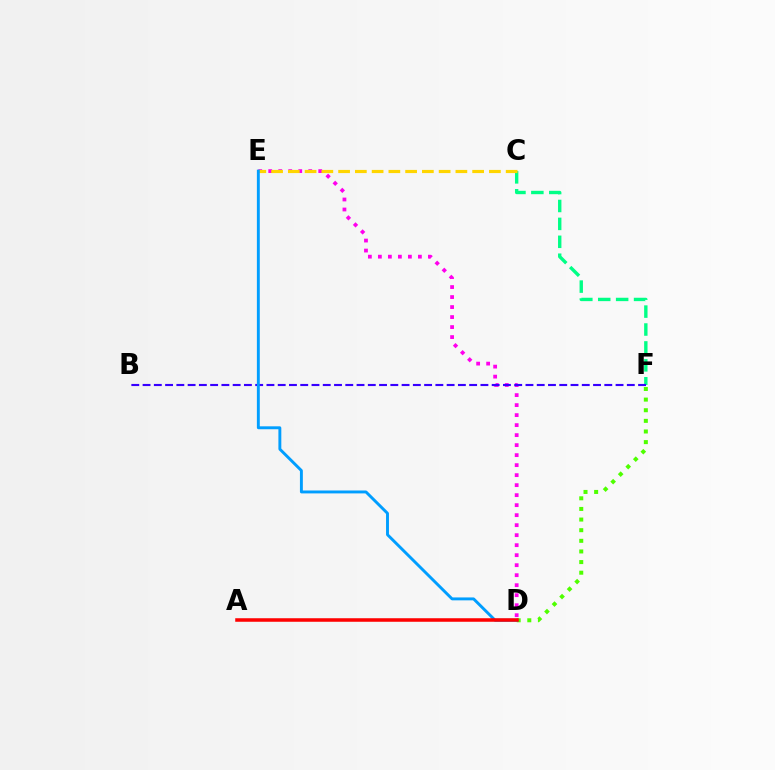{('C', 'F'): [{'color': '#00ff86', 'line_style': 'dashed', 'thickness': 2.43}], ('D', 'E'): [{'color': '#ff00ed', 'line_style': 'dotted', 'thickness': 2.72}, {'color': '#009eff', 'line_style': 'solid', 'thickness': 2.1}], ('D', 'F'): [{'color': '#4fff00', 'line_style': 'dotted', 'thickness': 2.89}], ('C', 'E'): [{'color': '#ffd500', 'line_style': 'dashed', 'thickness': 2.28}], ('B', 'F'): [{'color': '#3700ff', 'line_style': 'dashed', 'thickness': 1.53}], ('A', 'D'): [{'color': '#ff0000', 'line_style': 'solid', 'thickness': 2.54}]}